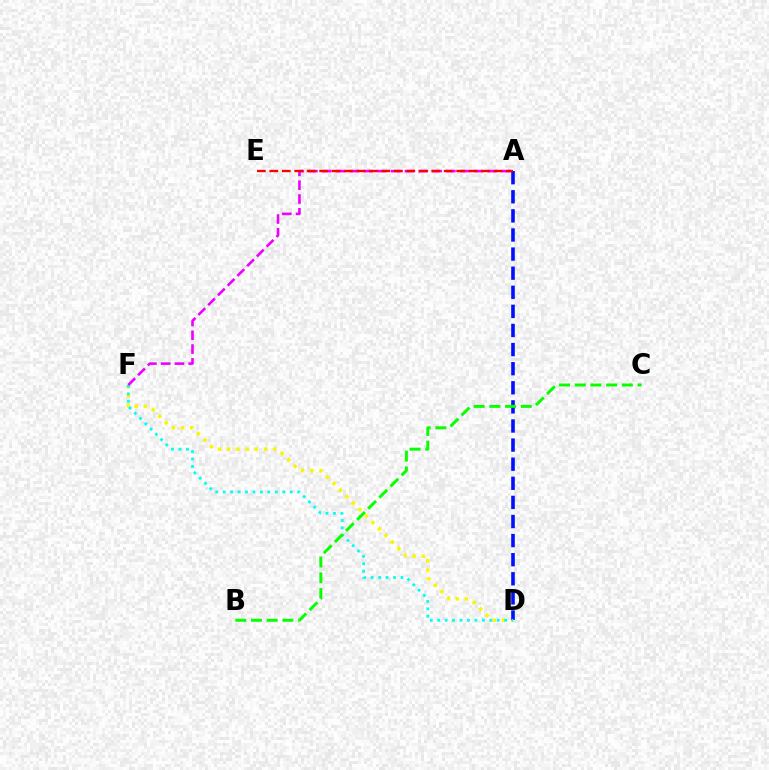{('D', 'F'): [{'color': '#fcf500', 'line_style': 'dotted', 'thickness': 2.5}, {'color': '#00fff6', 'line_style': 'dotted', 'thickness': 2.02}], ('A', 'D'): [{'color': '#0010ff', 'line_style': 'dashed', 'thickness': 2.59}], ('B', 'C'): [{'color': '#08ff00', 'line_style': 'dashed', 'thickness': 2.13}], ('A', 'F'): [{'color': '#ee00ff', 'line_style': 'dashed', 'thickness': 1.87}], ('A', 'E'): [{'color': '#ff0000', 'line_style': 'dashed', 'thickness': 1.69}]}